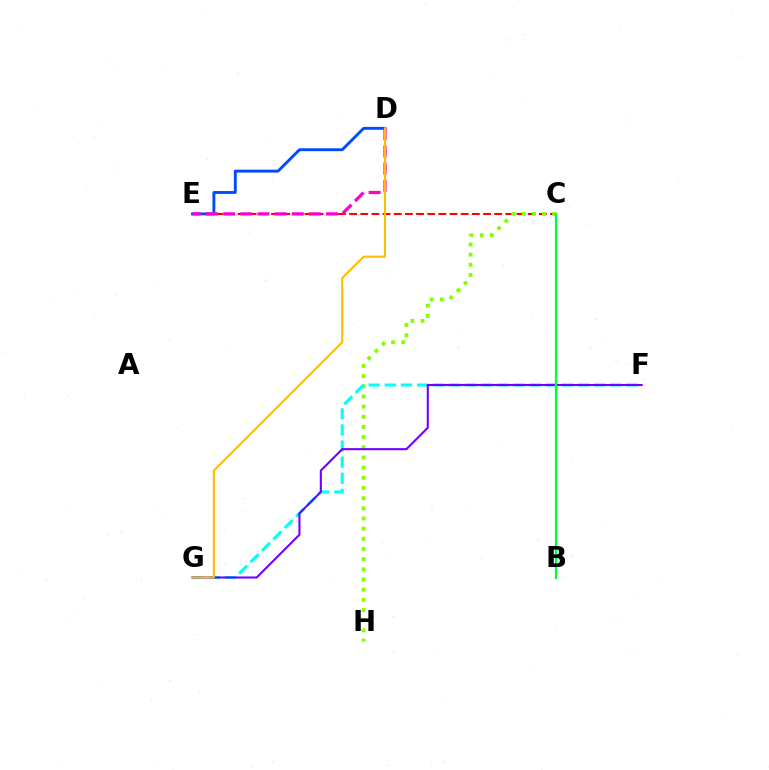{('C', 'E'): [{'color': '#ff0000', 'line_style': 'dashed', 'thickness': 1.52}], ('C', 'H'): [{'color': '#84ff00', 'line_style': 'dotted', 'thickness': 2.76}], ('F', 'G'): [{'color': '#00fff6', 'line_style': 'dashed', 'thickness': 2.19}, {'color': '#7200ff', 'line_style': 'solid', 'thickness': 1.51}], ('D', 'E'): [{'color': '#004bff', 'line_style': 'solid', 'thickness': 2.08}, {'color': '#ff00cf', 'line_style': 'dashed', 'thickness': 2.33}], ('B', 'C'): [{'color': '#00ff39', 'line_style': 'solid', 'thickness': 1.65}], ('D', 'G'): [{'color': '#ffbd00', 'line_style': 'solid', 'thickness': 1.52}]}